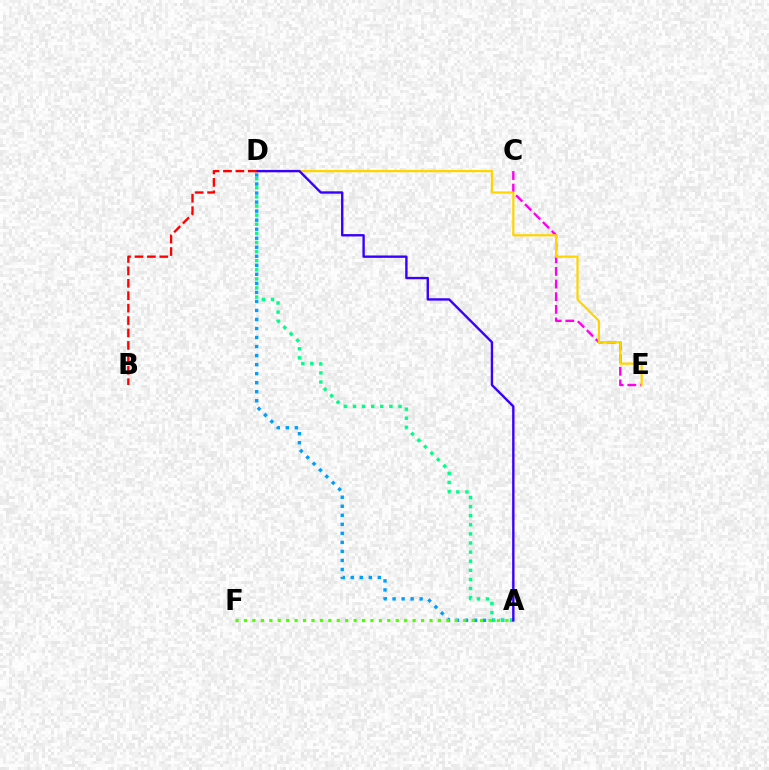{('A', 'D'): [{'color': '#009eff', 'line_style': 'dotted', 'thickness': 2.45}, {'color': '#00ff86', 'line_style': 'dotted', 'thickness': 2.47}, {'color': '#3700ff', 'line_style': 'solid', 'thickness': 1.72}], ('C', 'E'): [{'color': '#ff00ed', 'line_style': 'dashed', 'thickness': 1.72}], ('D', 'E'): [{'color': '#ffd500', 'line_style': 'solid', 'thickness': 1.61}], ('A', 'F'): [{'color': '#4fff00', 'line_style': 'dotted', 'thickness': 2.29}], ('B', 'D'): [{'color': '#ff0000', 'line_style': 'dashed', 'thickness': 1.69}]}